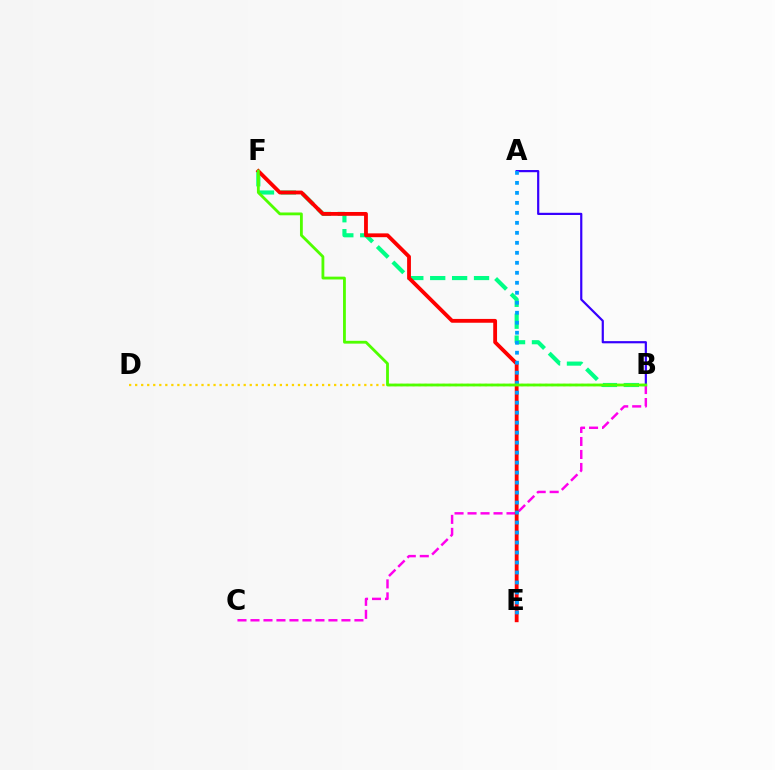{('B', 'F'): [{'color': '#00ff86', 'line_style': 'dashed', 'thickness': 2.98}, {'color': '#4fff00', 'line_style': 'solid', 'thickness': 2.03}], ('B', 'D'): [{'color': '#ffd500', 'line_style': 'dotted', 'thickness': 1.64}], ('B', 'C'): [{'color': '#ff00ed', 'line_style': 'dashed', 'thickness': 1.77}], ('E', 'F'): [{'color': '#ff0000', 'line_style': 'solid', 'thickness': 2.75}], ('A', 'B'): [{'color': '#3700ff', 'line_style': 'solid', 'thickness': 1.58}], ('A', 'E'): [{'color': '#009eff', 'line_style': 'dotted', 'thickness': 2.71}]}